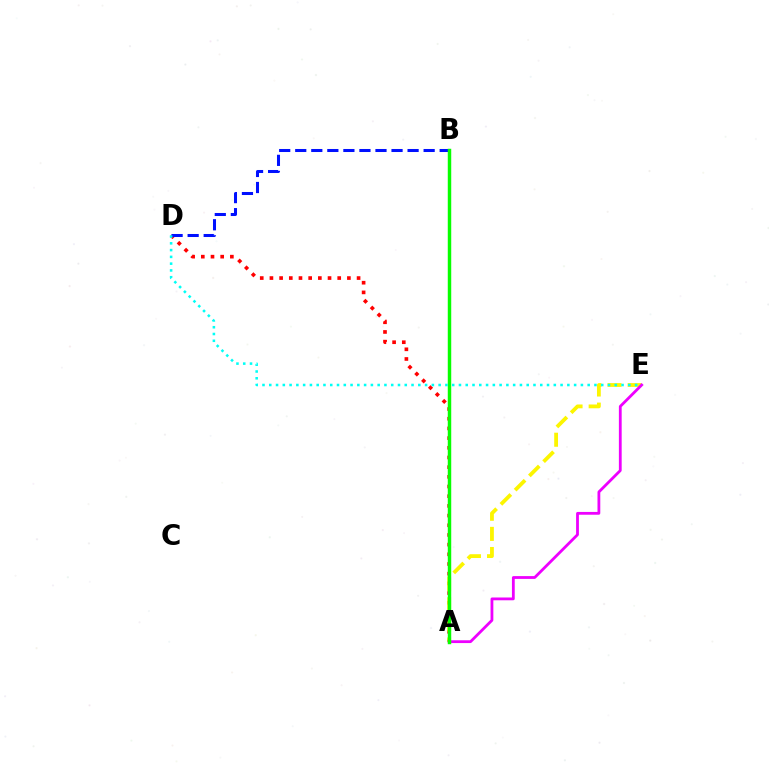{('A', 'D'): [{'color': '#ff0000', 'line_style': 'dotted', 'thickness': 2.63}], ('A', 'E'): [{'color': '#fcf500', 'line_style': 'dashed', 'thickness': 2.73}, {'color': '#ee00ff', 'line_style': 'solid', 'thickness': 2.01}], ('B', 'D'): [{'color': '#0010ff', 'line_style': 'dashed', 'thickness': 2.18}], ('A', 'B'): [{'color': '#08ff00', 'line_style': 'solid', 'thickness': 2.49}], ('D', 'E'): [{'color': '#00fff6', 'line_style': 'dotted', 'thickness': 1.84}]}